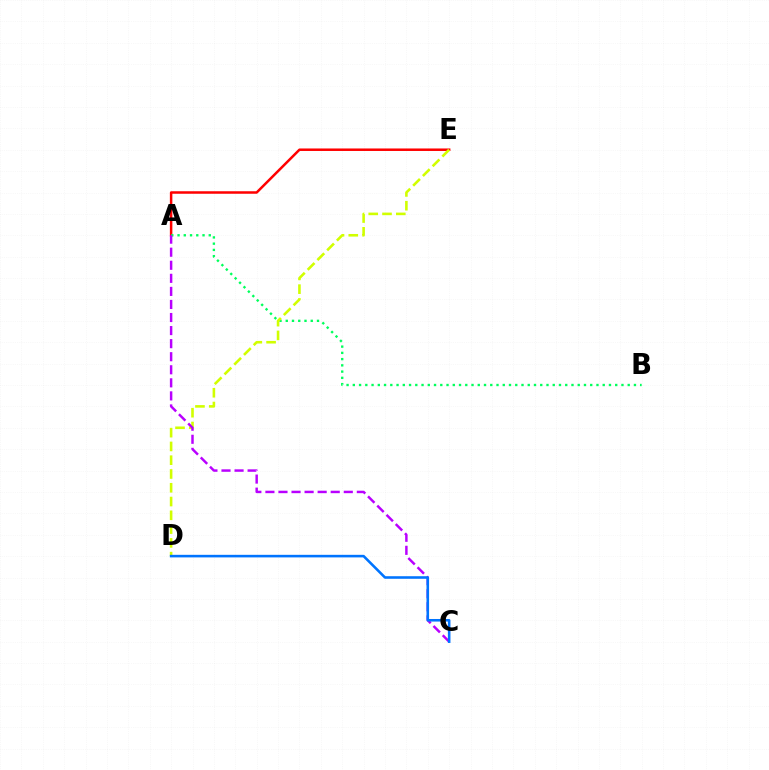{('A', 'E'): [{'color': '#ff0000', 'line_style': 'solid', 'thickness': 1.8}], ('A', 'B'): [{'color': '#00ff5c', 'line_style': 'dotted', 'thickness': 1.7}], ('D', 'E'): [{'color': '#d1ff00', 'line_style': 'dashed', 'thickness': 1.87}], ('A', 'C'): [{'color': '#b900ff', 'line_style': 'dashed', 'thickness': 1.77}], ('C', 'D'): [{'color': '#0074ff', 'line_style': 'solid', 'thickness': 1.85}]}